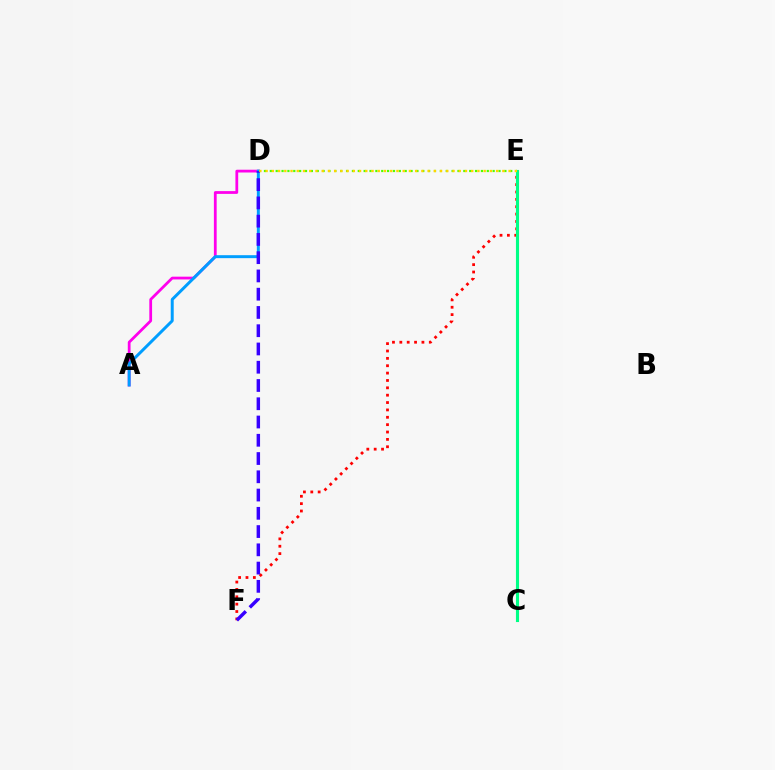{('D', 'E'): [{'color': '#4fff00', 'line_style': 'dotted', 'thickness': 1.59}, {'color': '#ffd500', 'line_style': 'dotted', 'thickness': 1.69}], ('E', 'F'): [{'color': '#ff0000', 'line_style': 'dotted', 'thickness': 2.0}], ('A', 'D'): [{'color': '#ff00ed', 'line_style': 'solid', 'thickness': 2.0}, {'color': '#009eff', 'line_style': 'solid', 'thickness': 2.14}], ('D', 'F'): [{'color': '#3700ff', 'line_style': 'dashed', 'thickness': 2.48}], ('C', 'E'): [{'color': '#00ff86', 'line_style': 'solid', 'thickness': 2.24}]}